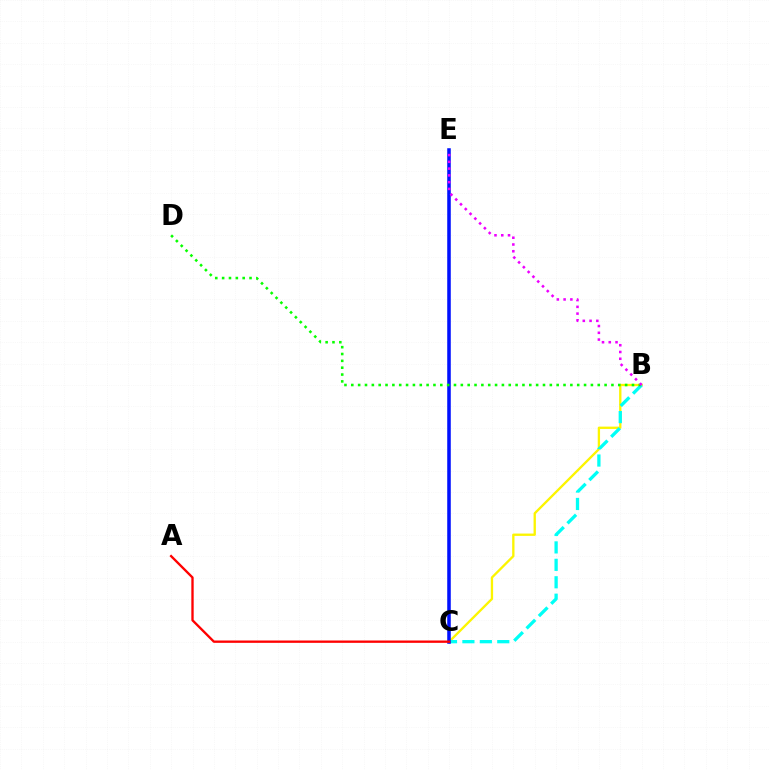{('B', 'C'): [{'color': '#fcf500', 'line_style': 'solid', 'thickness': 1.68}, {'color': '#00fff6', 'line_style': 'dashed', 'thickness': 2.37}], ('C', 'E'): [{'color': '#0010ff', 'line_style': 'solid', 'thickness': 2.55}], ('A', 'C'): [{'color': '#ff0000', 'line_style': 'solid', 'thickness': 1.68}], ('B', 'D'): [{'color': '#08ff00', 'line_style': 'dotted', 'thickness': 1.86}], ('B', 'E'): [{'color': '#ee00ff', 'line_style': 'dotted', 'thickness': 1.84}]}